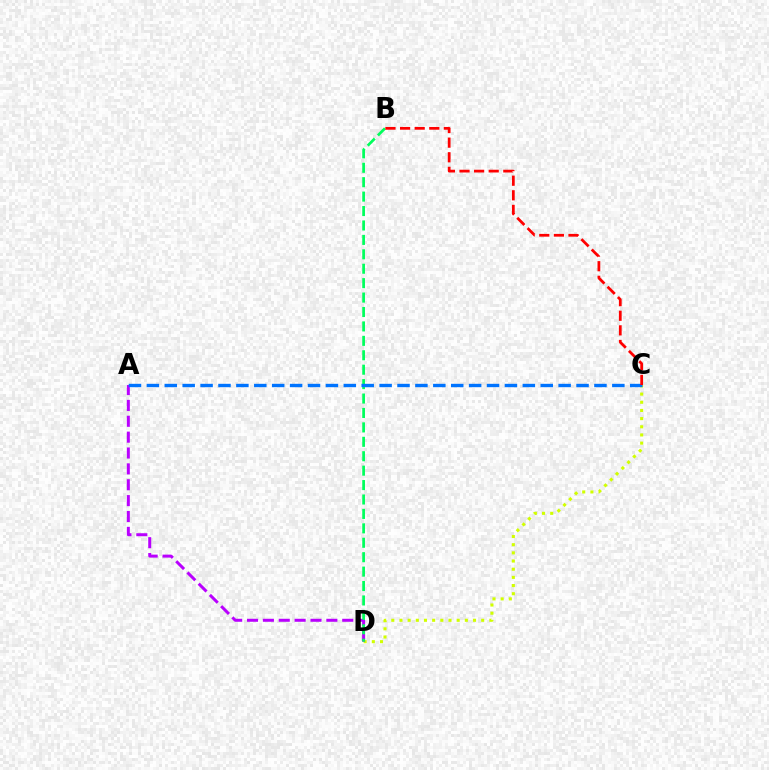{('C', 'D'): [{'color': '#d1ff00', 'line_style': 'dotted', 'thickness': 2.22}], ('A', 'D'): [{'color': '#b900ff', 'line_style': 'dashed', 'thickness': 2.16}], ('B', 'D'): [{'color': '#00ff5c', 'line_style': 'dashed', 'thickness': 1.96}], ('A', 'C'): [{'color': '#0074ff', 'line_style': 'dashed', 'thickness': 2.43}], ('B', 'C'): [{'color': '#ff0000', 'line_style': 'dashed', 'thickness': 1.98}]}